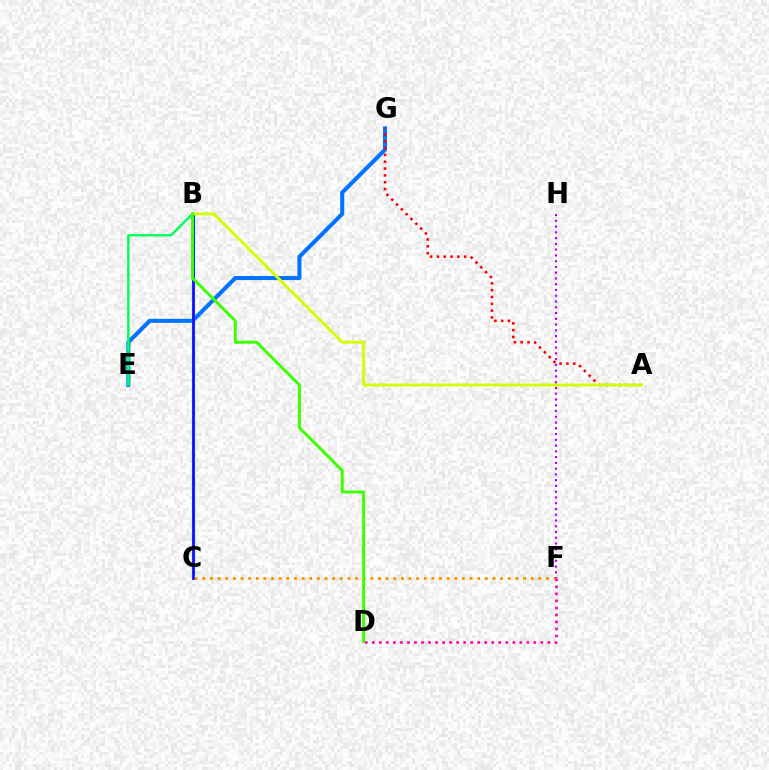{('E', 'G'): [{'color': '#0074ff', 'line_style': 'solid', 'thickness': 2.91}], ('B', 'C'): [{'color': '#00fff6', 'line_style': 'solid', 'thickness': 2.38}, {'color': '#2500ff', 'line_style': 'solid', 'thickness': 1.93}], ('B', 'E'): [{'color': '#00ff5c', 'line_style': 'solid', 'thickness': 1.77}], ('A', 'G'): [{'color': '#ff0000', 'line_style': 'dotted', 'thickness': 1.85}], ('A', 'B'): [{'color': '#d1ff00', 'line_style': 'solid', 'thickness': 2.09}], ('C', 'F'): [{'color': '#ff9400', 'line_style': 'dotted', 'thickness': 2.07}], ('F', 'H'): [{'color': '#b900ff', 'line_style': 'dotted', 'thickness': 1.57}], ('D', 'F'): [{'color': '#ff00ac', 'line_style': 'dotted', 'thickness': 1.91}], ('B', 'D'): [{'color': '#3dff00', 'line_style': 'solid', 'thickness': 2.12}]}